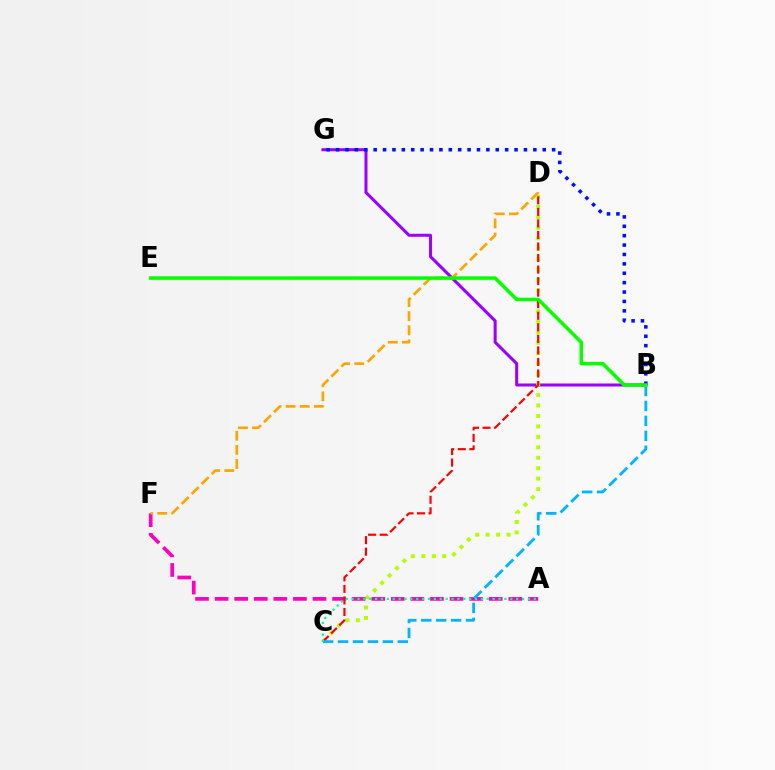{('B', 'G'): [{'color': '#9b00ff', 'line_style': 'solid', 'thickness': 2.18}, {'color': '#0010ff', 'line_style': 'dotted', 'thickness': 2.55}], ('C', 'D'): [{'color': '#b3ff00', 'line_style': 'dotted', 'thickness': 2.84}, {'color': '#ff0000', 'line_style': 'dashed', 'thickness': 1.57}], ('A', 'F'): [{'color': '#ff00bd', 'line_style': 'dashed', 'thickness': 2.66}], ('B', 'C'): [{'color': '#00b5ff', 'line_style': 'dashed', 'thickness': 2.03}], ('D', 'F'): [{'color': '#ffa500', 'line_style': 'dashed', 'thickness': 1.92}], ('B', 'E'): [{'color': '#08ff00', 'line_style': 'solid', 'thickness': 2.53}], ('A', 'C'): [{'color': '#00ff9d', 'line_style': 'dotted', 'thickness': 1.6}]}